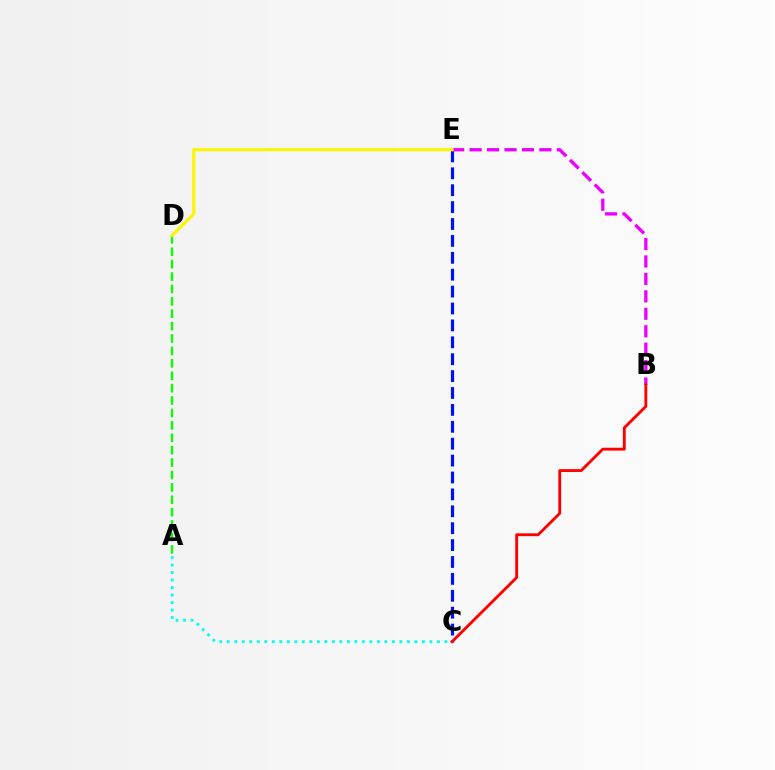{('A', 'C'): [{'color': '#00fff6', 'line_style': 'dotted', 'thickness': 2.04}], ('A', 'D'): [{'color': '#08ff00', 'line_style': 'dashed', 'thickness': 1.68}], ('C', 'E'): [{'color': '#0010ff', 'line_style': 'dashed', 'thickness': 2.3}], ('B', 'E'): [{'color': '#ee00ff', 'line_style': 'dashed', 'thickness': 2.37}], ('D', 'E'): [{'color': '#fcf500', 'line_style': 'solid', 'thickness': 2.23}], ('B', 'C'): [{'color': '#ff0000', 'line_style': 'solid', 'thickness': 2.06}]}